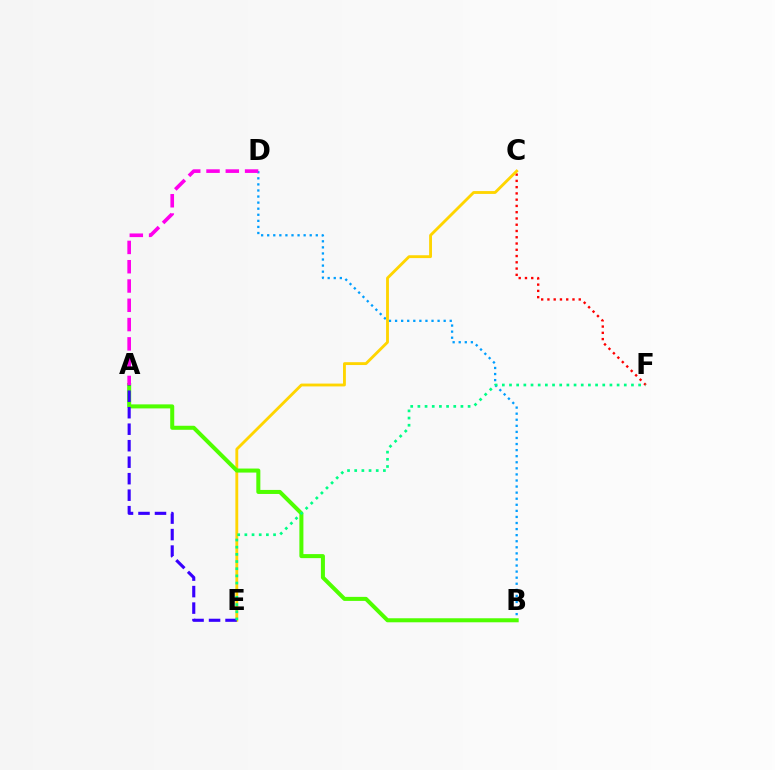{('C', 'F'): [{'color': '#ff0000', 'line_style': 'dotted', 'thickness': 1.7}], ('B', 'D'): [{'color': '#009eff', 'line_style': 'dotted', 'thickness': 1.65}], ('C', 'E'): [{'color': '#ffd500', 'line_style': 'solid', 'thickness': 2.05}], ('A', 'B'): [{'color': '#4fff00', 'line_style': 'solid', 'thickness': 2.9}], ('A', 'D'): [{'color': '#ff00ed', 'line_style': 'dashed', 'thickness': 2.62}], ('A', 'E'): [{'color': '#3700ff', 'line_style': 'dashed', 'thickness': 2.24}], ('E', 'F'): [{'color': '#00ff86', 'line_style': 'dotted', 'thickness': 1.95}]}